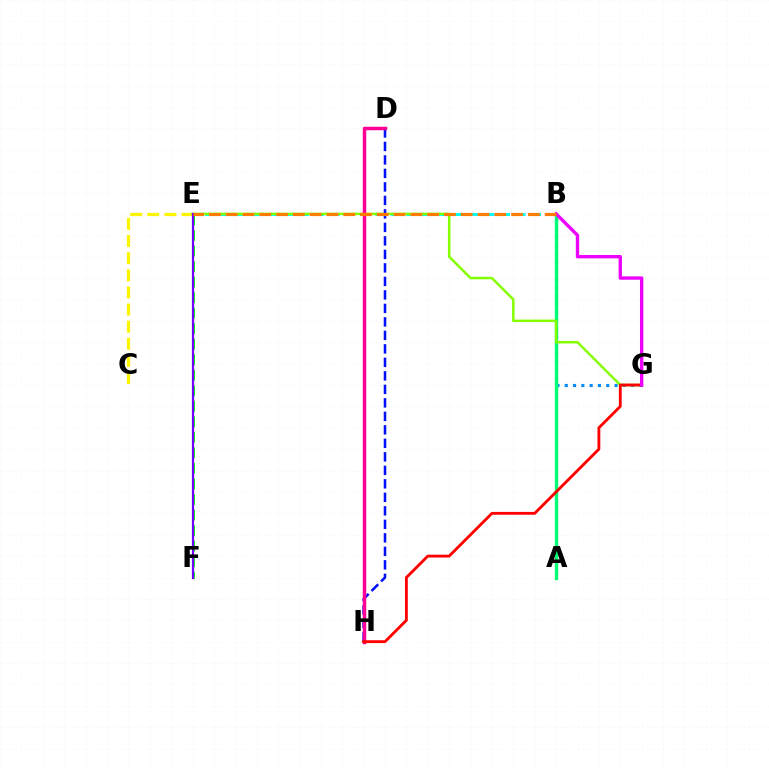{('C', 'E'): [{'color': '#fcf500', 'line_style': 'dashed', 'thickness': 2.33}], ('E', 'F'): [{'color': '#08ff00', 'line_style': 'dashed', 'thickness': 2.11}, {'color': '#7200ff', 'line_style': 'solid', 'thickness': 1.59}], ('B', 'G'): [{'color': '#008cff', 'line_style': 'dotted', 'thickness': 2.25}, {'color': '#ee00ff', 'line_style': 'solid', 'thickness': 2.42}], ('B', 'E'): [{'color': '#00fff6', 'line_style': 'dashed', 'thickness': 2.1}, {'color': '#ff7c00', 'line_style': 'dashed', 'thickness': 2.28}], ('A', 'B'): [{'color': '#00ff74', 'line_style': 'solid', 'thickness': 2.42}], ('E', 'G'): [{'color': '#84ff00', 'line_style': 'solid', 'thickness': 1.78}], ('D', 'H'): [{'color': '#0010ff', 'line_style': 'dashed', 'thickness': 1.83}, {'color': '#ff0094', 'line_style': 'solid', 'thickness': 2.5}], ('G', 'H'): [{'color': '#ff0000', 'line_style': 'solid', 'thickness': 2.04}]}